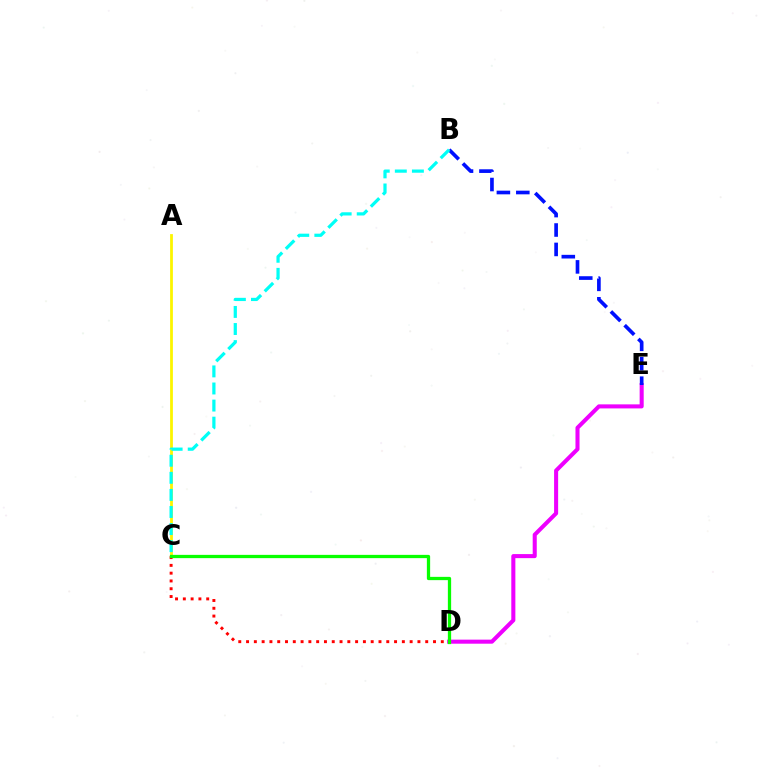{('A', 'C'): [{'color': '#fcf500', 'line_style': 'solid', 'thickness': 2.0}], ('D', 'E'): [{'color': '#ee00ff', 'line_style': 'solid', 'thickness': 2.92}], ('B', 'E'): [{'color': '#0010ff', 'line_style': 'dashed', 'thickness': 2.64}], ('C', 'D'): [{'color': '#ff0000', 'line_style': 'dotted', 'thickness': 2.12}, {'color': '#08ff00', 'line_style': 'solid', 'thickness': 2.36}], ('B', 'C'): [{'color': '#00fff6', 'line_style': 'dashed', 'thickness': 2.32}]}